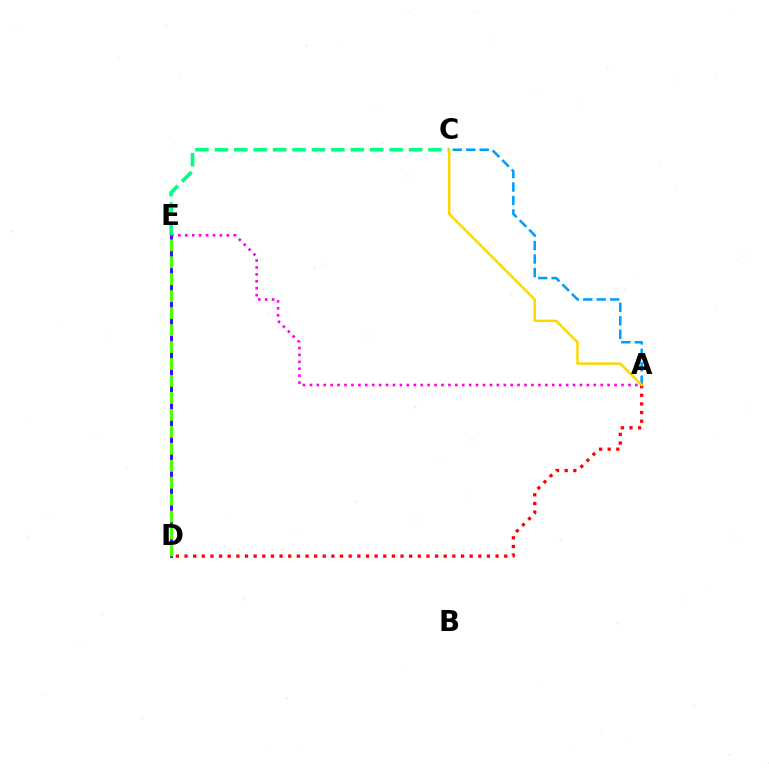{('D', 'E'): [{'color': '#3700ff', 'line_style': 'solid', 'thickness': 2.06}, {'color': '#4fff00', 'line_style': 'dashed', 'thickness': 2.3}], ('A', 'E'): [{'color': '#ff00ed', 'line_style': 'dotted', 'thickness': 1.88}], ('C', 'E'): [{'color': '#00ff86', 'line_style': 'dashed', 'thickness': 2.64}], ('A', 'D'): [{'color': '#ff0000', 'line_style': 'dotted', 'thickness': 2.35}], ('A', 'C'): [{'color': '#009eff', 'line_style': 'dashed', 'thickness': 1.83}, {'color': '#ffd500', 'line_style': 'solid', 'thickness': 1.77}]}